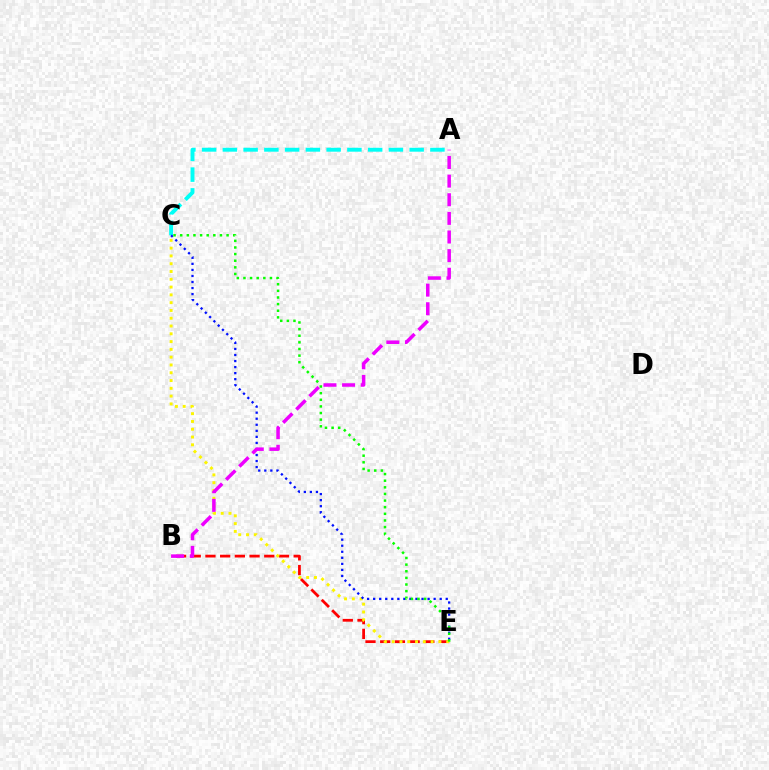{('B', 'E'): [{'color': '#ff0000', 'line_style': 'dashed', 'thickness': 2.0}], ('A', 'C'): [{'color': '#00fff6', 'line_style': 'dashed', 'thickness': 2.82}], ('C', 'E'): [{'color': '#fcf500', 'line_style': 'dotted', 'thickness': 2.12}, {'color': '#0010ff', 'line_style': 'dotted', 'thickness': 1.64}, {'color': '#08ff00', 'line_style': 'dotted', 'thickness': 1.8}], ('A', 'B'): [{'color': '#ee00ff', 'line_style': 'dashed', 'thickness': 2.53}]}